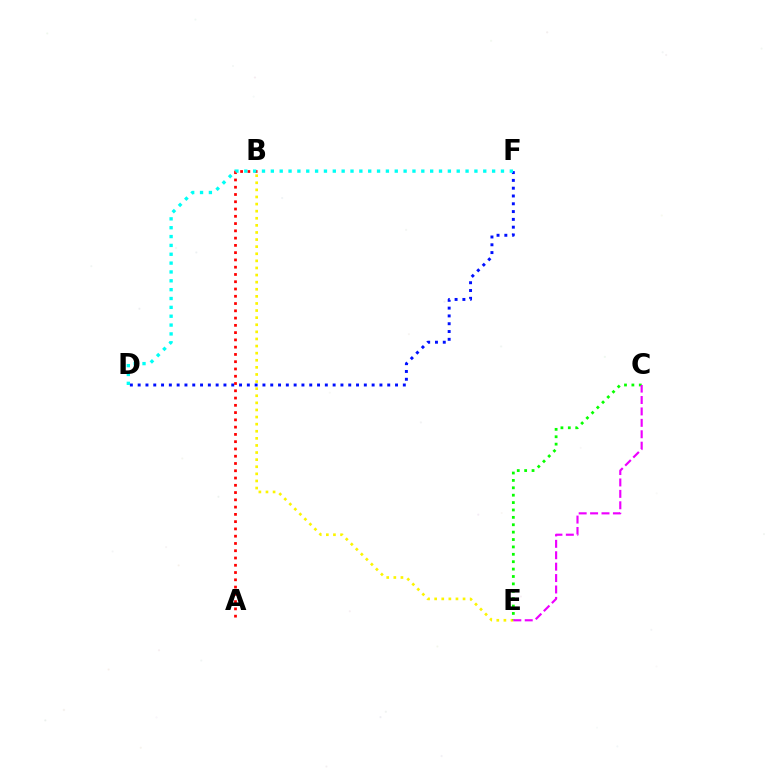{('B', 'E'): [{'color': '#fcf500', 'line_style': 'dotted', 'thickness': 1.93}], ('D', 'F'): [{'color': '#0010ff', 'line_style': 'dotted', 'thickness': 2.12}, {'color': '#00fff6', 'line_style': 'dotted', 'thickness': 2.4}], ('C', 'E'): [{'color': '#08ff00', 'line_style': 'dotted', 'thickness': 2.01}, {'color': '#ee00ff', 'line_style': 'dashed', 'thickness': 1.55}], ('A', 'B'): [{'color': '#ff0000', 'line_style': 'dotted', 'thickness': 1.98}]}